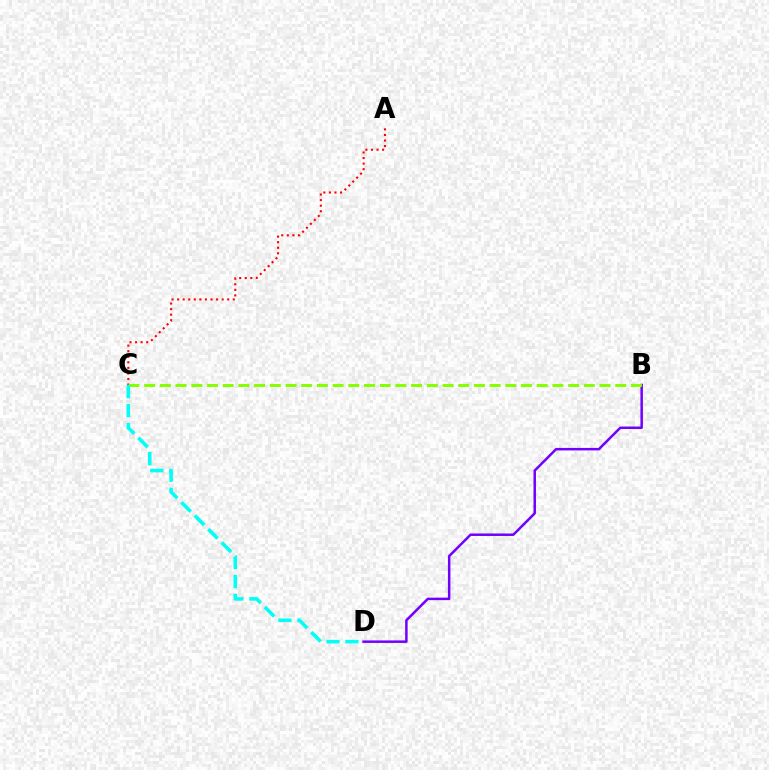{('A', 'C'): [{'color': '#ff0000', 'line_style': 'dotted', 'thickness': 1.51}], ('B', 'D'): [{'color': '#7200ff', 'line_style': 'solid', 'thickness': 1.79}], ('B', 'C'): [{'color': '#84ff00', 'line_style': 'dashed', 'thickness': 2.13}], ('C', 'D'): [{'color': '#00fff6', 'line_style': 'dashed', 'thickness': 2.58}]}